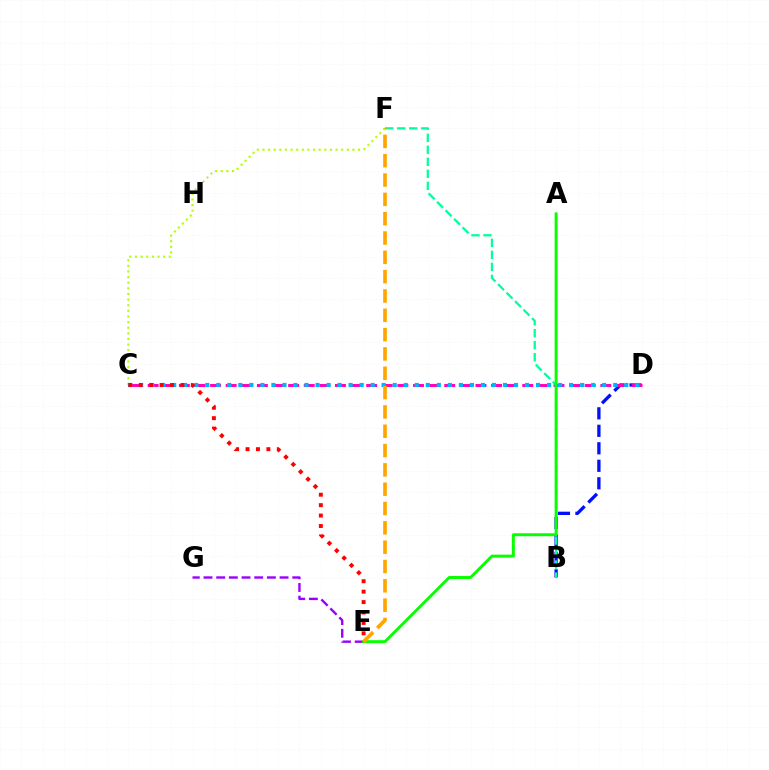{('B', 'D'): [{'color': '#0010ff', 'line_style': 'dashed', 'thickness': 2.38}], ('C', 'D'): [{'color': '#ff00bd', 'line_style': 'dashed', 'thickness': 2.12}, {'color': '#00b5ff', 'line_style': 'dotted', 'thickness': 3.0}], ('C', 'F'): [{'color': '#b3ff00', 'line_style': 'dotted', 'thickness': 1.53}], ('B', 'F'): [{'color': '#00ff9d', 'line_style': 'dashed', 'thickness': 1.63}], ('E', 'G'): [{'color': '#9b00ff', 'line_style': 'dashed', 'thickness': 1.72}], ('A', 'E'): [{'color': '#08ff00', 'line_style': 'solid', 'thickness': 2.13}], ('C', 'E'): [{'color': '#ff0000', 'line_style': 'dotted', 'thickness': 2.83}], ('E', 'F'): [{'color': '#ffa500', 'line_style': 'dashed', 'thickness': 2.62}]}